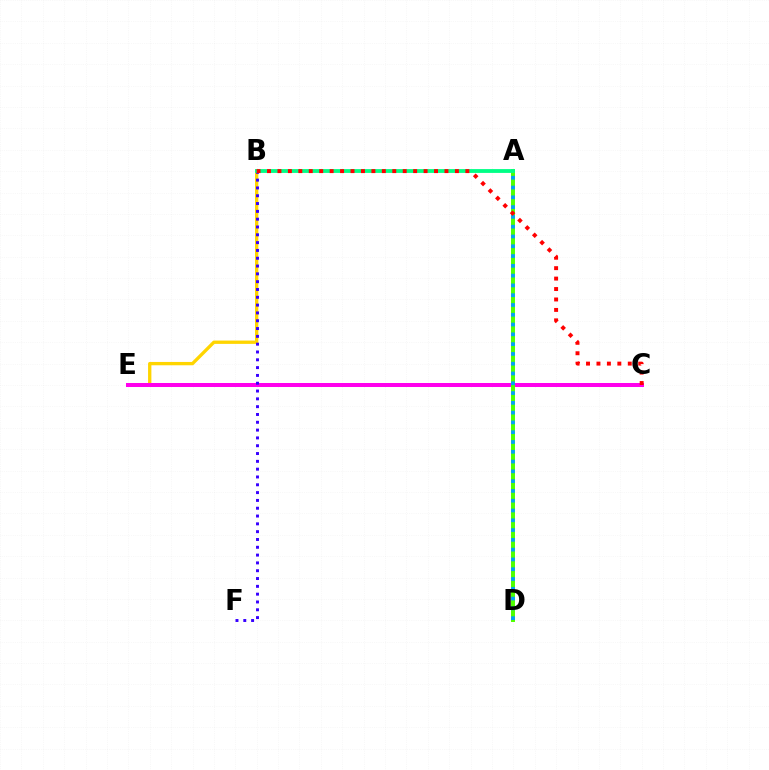{('B', 'E'): [{'color': '#ffd500', 'line_style': 'solid', 'thickness': 2.39}], ('C', 'E'): [{'color': '#ff00ed', 'line_style': 'solid', 'thickness': 2.88}], ('A', 'D'): [{'color': '#4fff00', 'line_style': 'solid', 'thickness': 2.85}, {'color': '#009eff', 'line_style': 'dotted', 'thickness': 2.66}], ('B', 'F'): [{'color': '#3700ff', 'line_style': 'dotted', 'thickness': 2.12}], ('A', 'B'): [{'color': '#00ff86', 'line_style': 'solid', 'thickness': 2.75}], ('B', 'C'): [{'color': '#ff0000', 'line_style': 'dotted', 'thickness': 2.84}]}